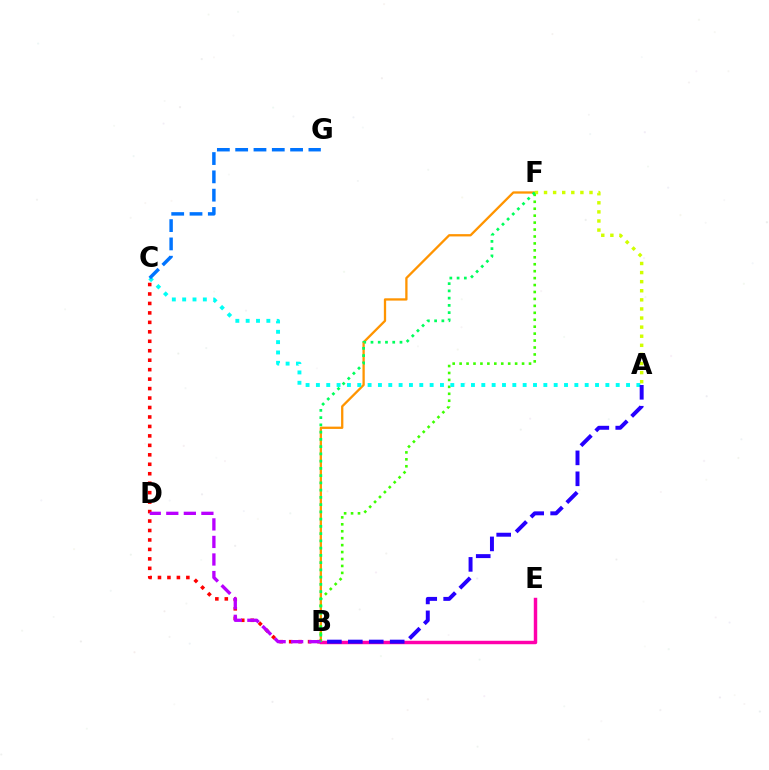{('B', 'F'): [{'color': '#ff9400', 'line_style': 'solid', 'thickness': 1.65}, {'color': '#3dff00', 'line_style': 'dotted', 'thickness': 1.89}, {'color': '#00ff5c', 'line_style': 'dotted', 'thickness': 1.97}], ('B', 'C'): [{'color': '#ff0000', 'line_style': 'dotted', 'thickness': 2.57}], ('A', 'C'): [{'color': '#00fff6', 'line_style': 'dotted', 'thickness': 2.81}], ('B', 'E'): [{'color': '#ff00ac', 'line_style': 'solid', 'thickness': 2.48}], ('A', 'F'): [{'color': '#d1ff00', 'line_style': 'dotted', 'thickness': 2.47}], ('B', 'D'): [{'color': '#b900ff', 'line_style': 'dashed', 'thickness': 2.38}], ('C', 'G'): [{'color': '#0074ff', 'line_style': 'dashed', 'thickness': 2.49}], ('A', 'B'): [{'color': '#2500ff', 'line_style': 'dashed', 'thickness': 2.84}]}